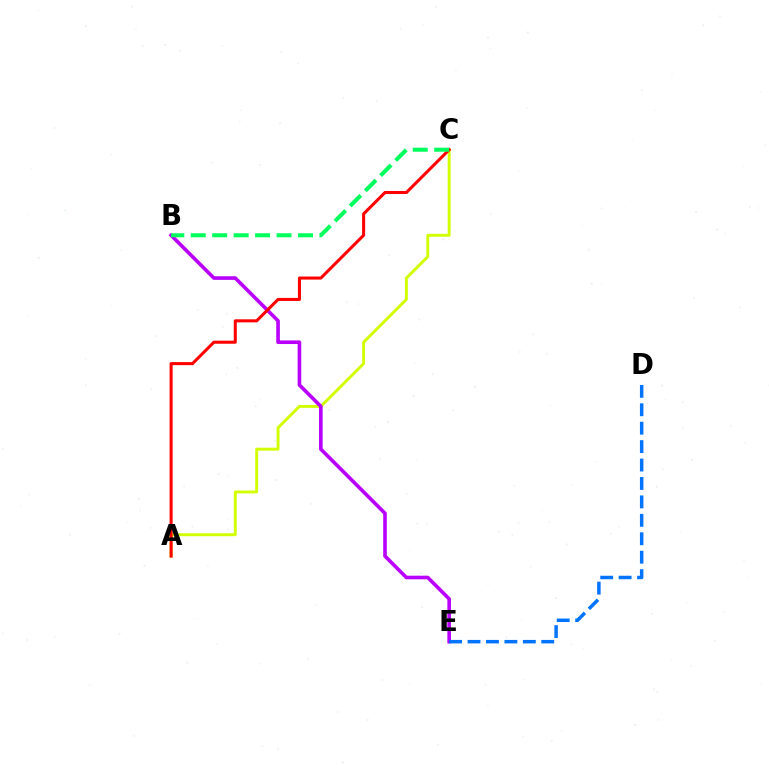{('A', 'C'): [{'color': '#d1ff00', 'line_style': 'solid', 'thickness': 2.11}, {'color': '#ff0000', 'line_style': 'solid', 'thickness': 2.2}], ('B', 'E'): [{'color': '#b900ff', 'line_style': 'solid', 'thickness': 2.6}], ('B', 'C'): [{'color': '#00ff5c', 'line_style': 'dashed', 'thickness': 2.91}], ('D', 'E'): [{'color': '#0074ff', 'line_style': 'dashed', 'thickness': 2.5}]}